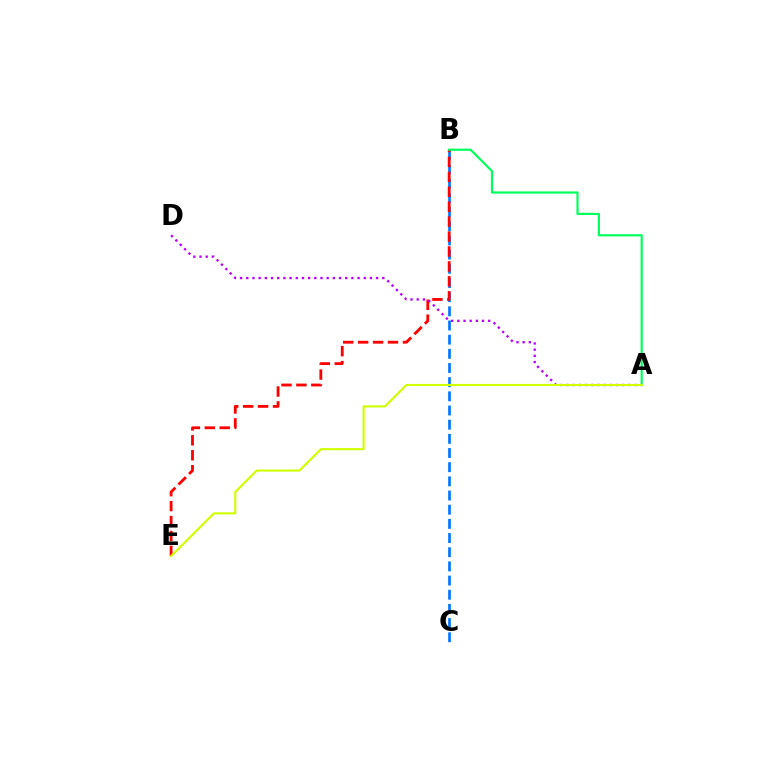{('B', 'C'): [{'color': '#0074ff', 'line_style': 'dashed', 'thickness': 1.92}], ('B', 'E'): [{'color': '#ff0000', 'line_style': 'dashed', 'thickness': 2.03}], ('A', 'B'): [{'color': '#00ff5c', 'line_style': 'solid', 'thickness': 1.56}], ('A', 'D'): [{'color': '#b900ff', 'line_style': 'dotted', 'thickness': 1.68}], ('A', 'E'): [{'color': '#d1ff00', 'line_style': 'solid', 'thickness': 1.54}]}